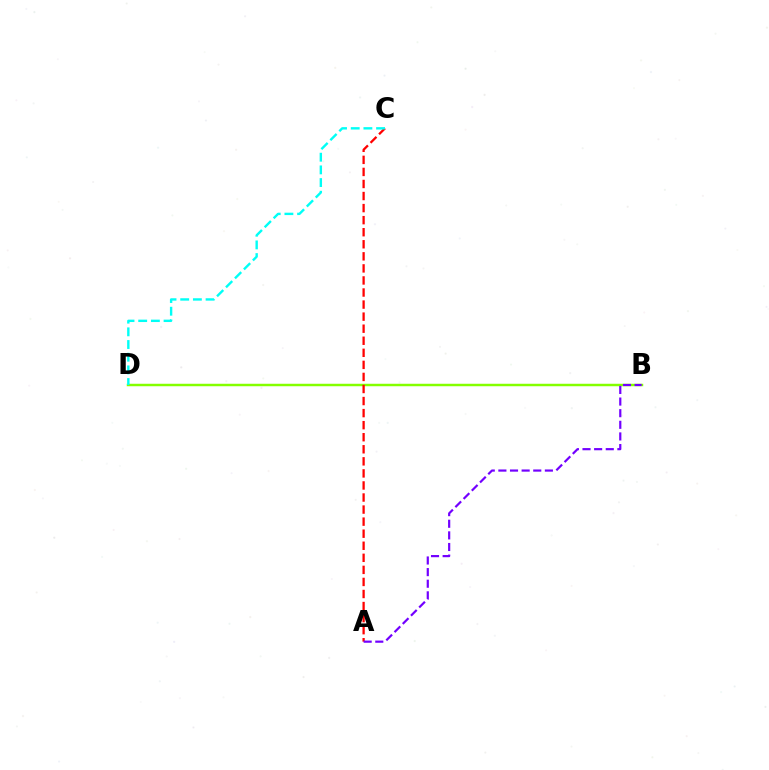{('B', 'D'): [{'color': '#84ff00', 'line_style': 'solid', 'thickness': 1.78}], ('A', 'C'): [{'color': '#ff0000', 'line_style': 'dashed', 'thickness': 1.64}], ('C', 'D'): [{'color': '#00fff6', 'line_style': 'dashed', 'thickness': 1.72}], ('A', 'B'): [{'color': '#7200ff', 'line_style': 'dashed', 'thickness': 1.58}]}